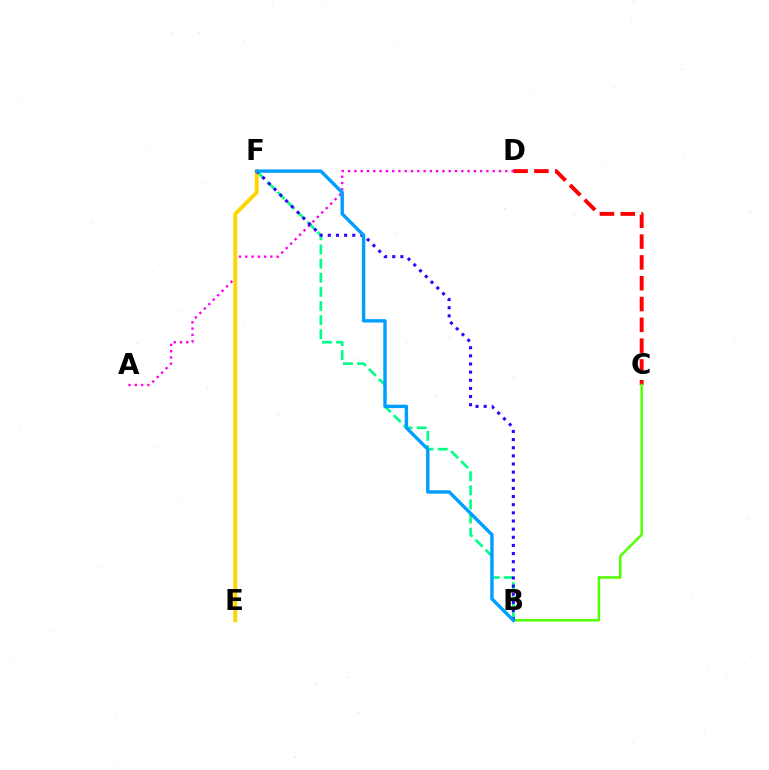{('C', 'D'): [{'color': '#ff0000', 'line_style': 'dashed', 'thickness': 2.83}], ('A', 'D'): [{'color': '#ff00ed', 'line_style': 'dotted', 'thickness': 1.71}], ('B', 'F'): [{'color': '#00ff86', 'line_style': 'dashed', 'thickness': 1.92}, {'color': '#3700ff', 'line_style': 'dotted', 'thickness': 2.21}, {'color': '#009eff', 'line_style': 'solid', 'thickness': 2.43}], ('B', 'C'): [{'color': '#4fff00', 'line_style': 'solid', 'thickness': 1.79}], ('E', 'F'): [{'color': '#ffd500', 'line_style': 'solid', 'thickness': 2.8}]}